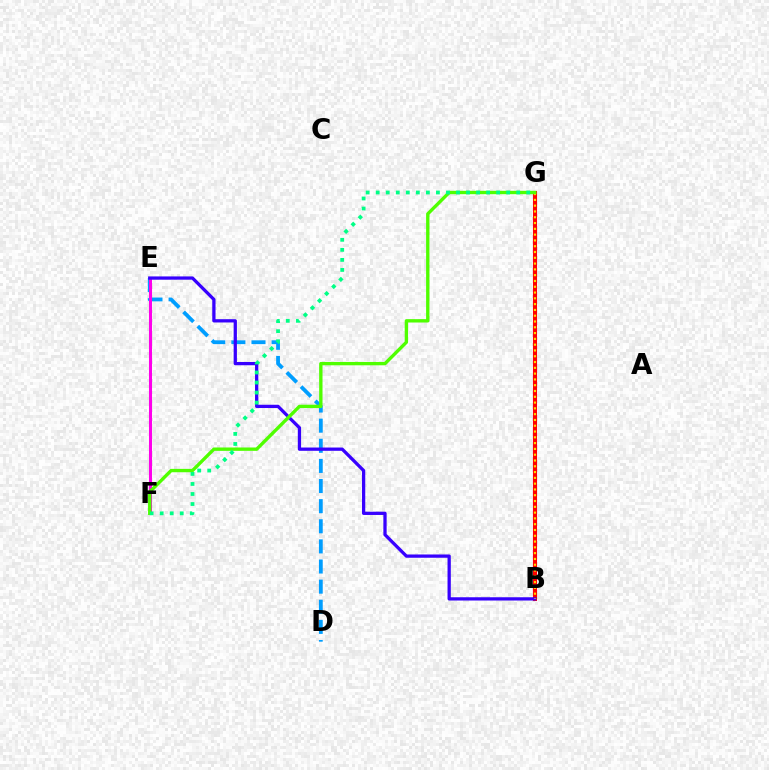{('B', 'G'): [{'color': '#ff0000', 'line_style': 'solid', 'thickness': 2.94}, {'color': '#ffd500', 'line_style': 'dotted', 'thickness': 1.57}], ('D', 'E'): [{'color': '#009eff', 'line_style': 'dashed', 'thickness': 2.73}], ('E', 'F'): [{'color': '#ff00ed', 'line_style': 'solid', 'thickness': 2.2}], ('B', 'E'): [{'color': '#3700ff', 'line_style': 'solid', 'thickness': 2.35}], ('F', 'G'): [{'color': '#4fff00', 'line_style': 'solid', 'thickness': 2.42}, {'color': '#00ff86', 'line_style': 'dotted', 'thickness': 2.73}]}